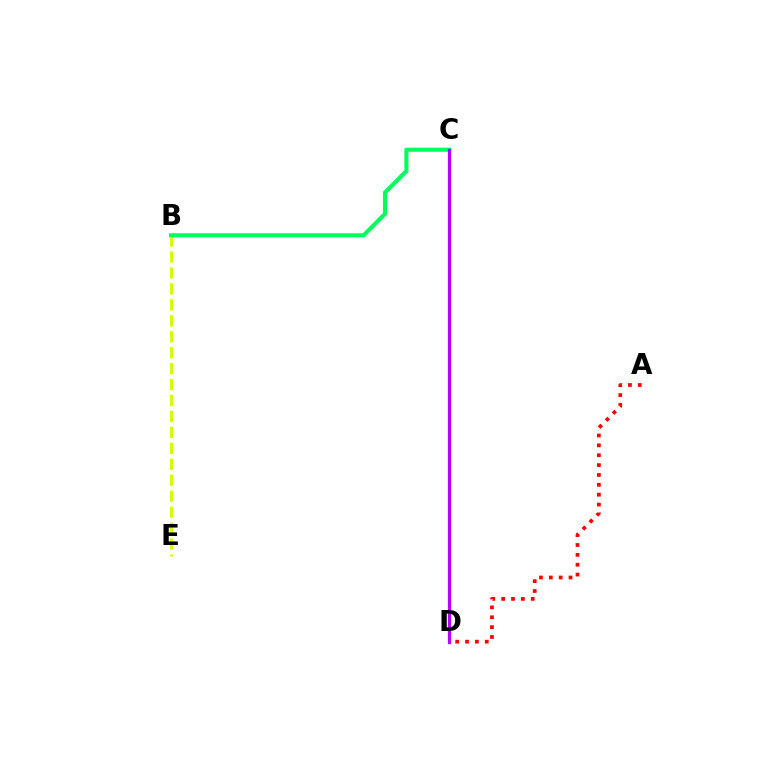{('A', 'D'): [{'color': '#ff0000', 'line_style': 'dotted', 'thickness': 2.68}], ('B', 'E'): [{'color': '#d1ff00', 'line_style': 'dashed', 'thickness': 2.17}], ('C', 'D'): [{'color': '#0074ff', 'line_style': 'solid', 'thickness': 1.84}, {'color': '#b900ff', 'line_style': 'solid', 'thickness': 2.33}], ('B', 'C'): [{'color': '#00ff5c', 'line_style': 'solid', 'thickness': 2.96}]}